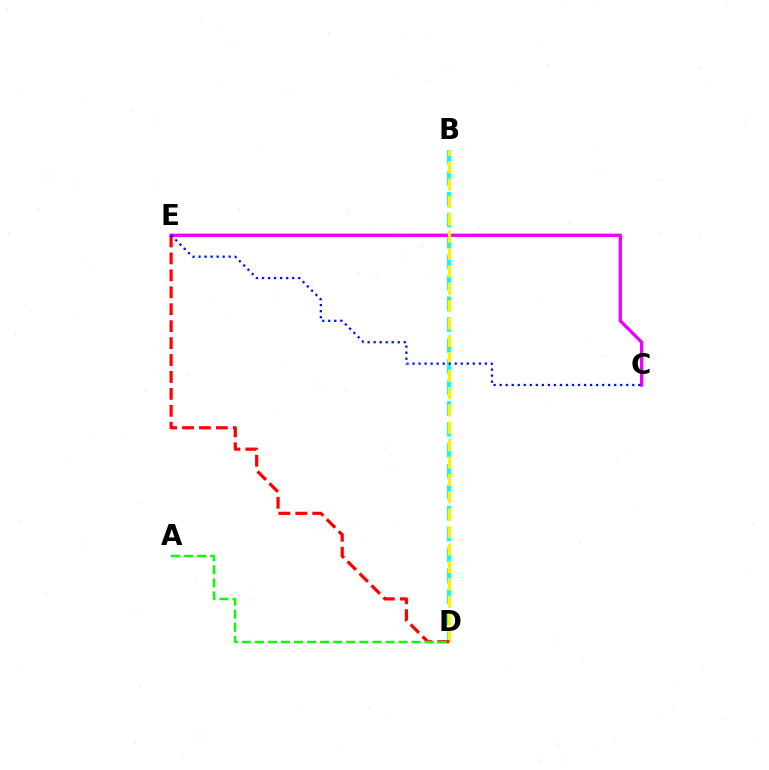{('B', 'D'): [{'color': '#00fff6', 'line_style': 'dashed', 'thickness': 2.84}, {'color': '#fcf500', 'line_style': 'dashed', 'thickness': 2.36}], ('C', 'E'): [{'color': '#ee00ff', 'line_style': 'solid', 'thickness': 2.4}, {'color': '#0010ff', 'line_style': 'dotted', 'thickness': 1.64}], ('D', 'E'): [{'color': '#ff0000', 'line_style': 'dashed', 'thickness': 2.3}], ('A', 'D'): [{'color': '#08ff00', 'line_style': 'dashed', 'thickness': 1.77}]}